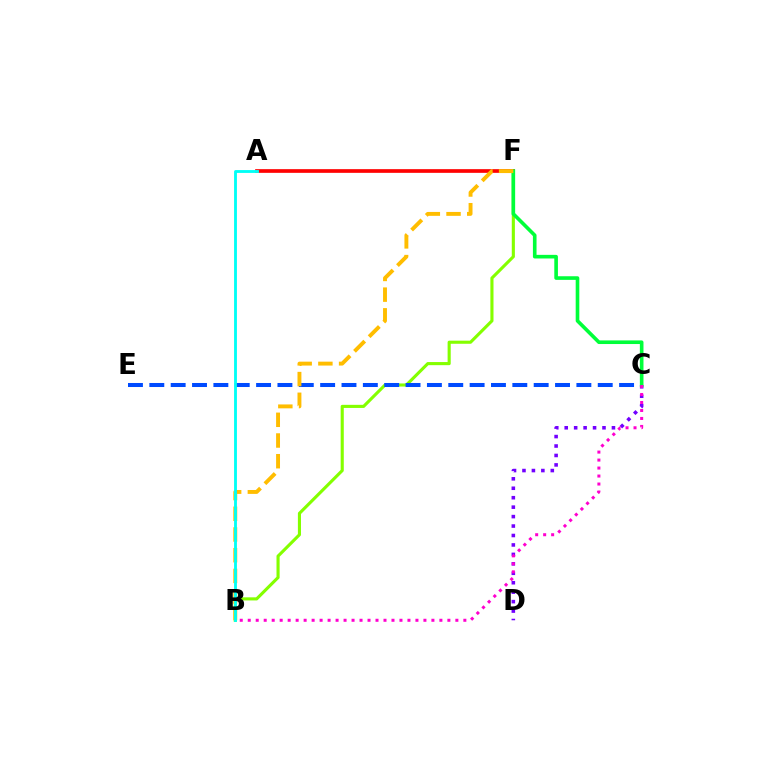{('B', 'F'): [{'color': '#84ff00', 'line_style': 'solid', 'thickness': 2.24}, {'color': '#ffbd00', 'line_style': 'dashed', 'thickness': 2.81}], ('C', 'D'): [{'color': '#7200ff', 'line_style': 'dotted', 'thickness': 2.57}], ('C', 'E'): [{'color': '#004bff', 'line_style': 'dashed', 'thickness': 2.9}], ('A', 'F'): [{'color': '#ff0000', 'line_style': 'solid', 'thickness': 2.65}], ('C', 'F'): [{'color': '#00ff39', 'line_style': 'solid', 'thickness': 2.61}], ('B', 'C'): [{'color': '#ff00cf', 'line_style': 'dotted', 'thickness': 2.17}], ('A', 'B'): [{'color': '#00fff6', 'line_style': 'solid', 'thickness': 2.05}]}